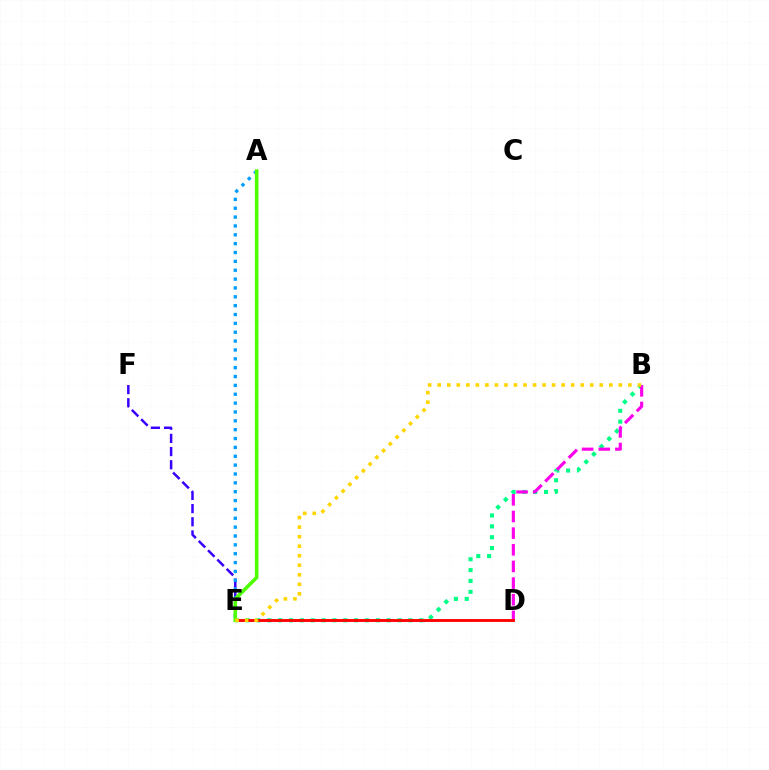{('B', 'E'): [{'color': '#00ff86', 'line_style': 'dotted', 'thickness': 2.95}, {'color': '#ffd500', 'line_style': 'dotted', 'thickness': 2.59}], ('B', 'D'): [{'color': '#ff00ed', 'line_style': 'dashed', 'thickness': 2.26}], ('D', 'E'): [{'color': '#ff0000', 'line_style': 'solid', 'thickness': 2.06}], ('E', 'F'): [{'color': '#3700ff', 'line_style': 'dashed', 'thickness': 1.79}], ('A', 'E'): [{'color': '#009eff', 'line_style': 'dotted', 'thickness': 2.41}, {'color': '#4fff00', 'line_style': 'solid', 'thickness': 2.58}]}